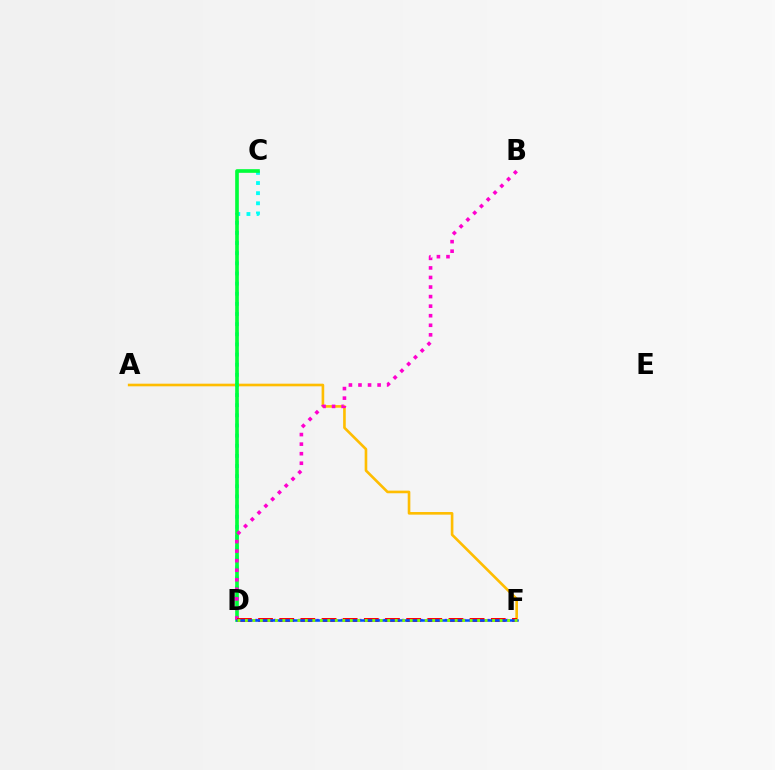{('A', 'F'): [{'color': '#ffbd00', 'line_style': 'solid', 'thickness': 1.89}], ('D', 'F'): [{'color': '#7200ff', 'line_style': 'dotted', 'thickness': 1.66}, {'color': '#ff0000', 'line_style': 'dashed', 'thickness': 2.87}, {'color': '#004bff', 'line_style': 'solid', 'thickness': 1.8}, {'color': '#84ff00', 'line_style': 'dotted', 'thickness': 2.04}], ('C', 'D'): [{'color': '#00fff6', 'line_style': 'dotted', 'thickness': 2.75}, {'color': '#00ff39', 'line_style': 'solid', 'thickness': 2.63}], ('B', 'D'): [{'color': '#ff00cf', 'line_style': 'dotted', 'thickness': 2.6}]}